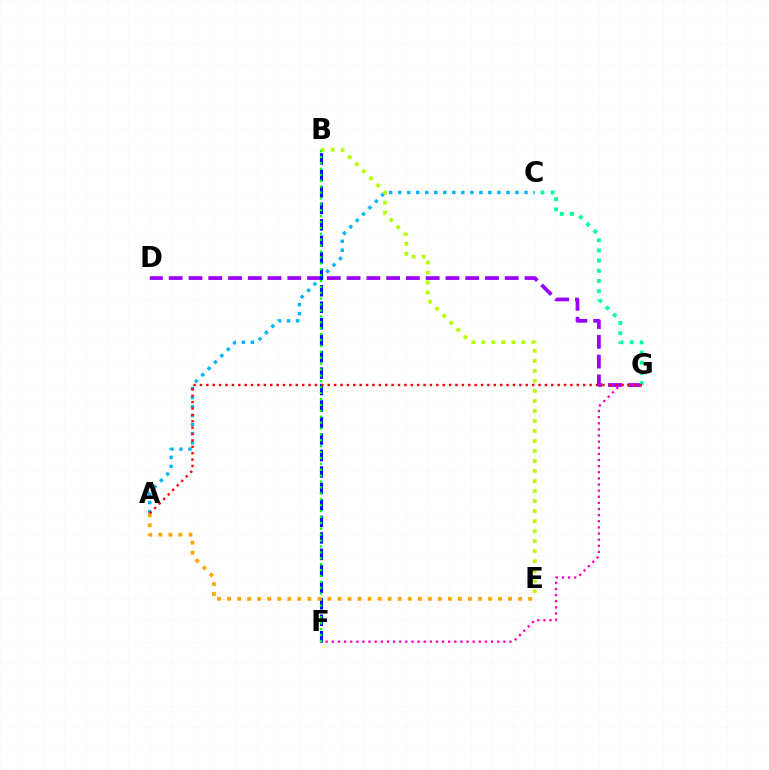{('A', 'C'): [{'color': '#00b5ff', 'line_style': 'dotted', 'thickness': 2.45}], ('D', 'G'): [{'color': '#9b00ff', 'line_style': 'dashed', 'thickness': 2.69}], ('C', 'G'): [{'color': '#00ff9d', 'line_style': 'dotted', 'thickness': 2.77}], ('B', 'E'): [{'color': '#b3ff00', 'line_style': 'dotted', 'thickness': 2.72}], ('F', 'G'): [{'color': '#ff00bd', 'line_style': 'dotted', 'thickness': 1.66}], ('B', 'F'): [{'color': '#0010ff', 'line_style': 'dashed', 'thickness': 2.24}, {'color': '#08ff00', 'line_style': 'dotted', 'thickness': 1.6}], ('A', 'E'): [{'color': '#ffa500', 'line_style': 'dotted', 'thickness': 2.73}], ('A', 'G'): [{'color': '#ff0000', 'line_style': 'dotted', 'thickness': 1.74}]}